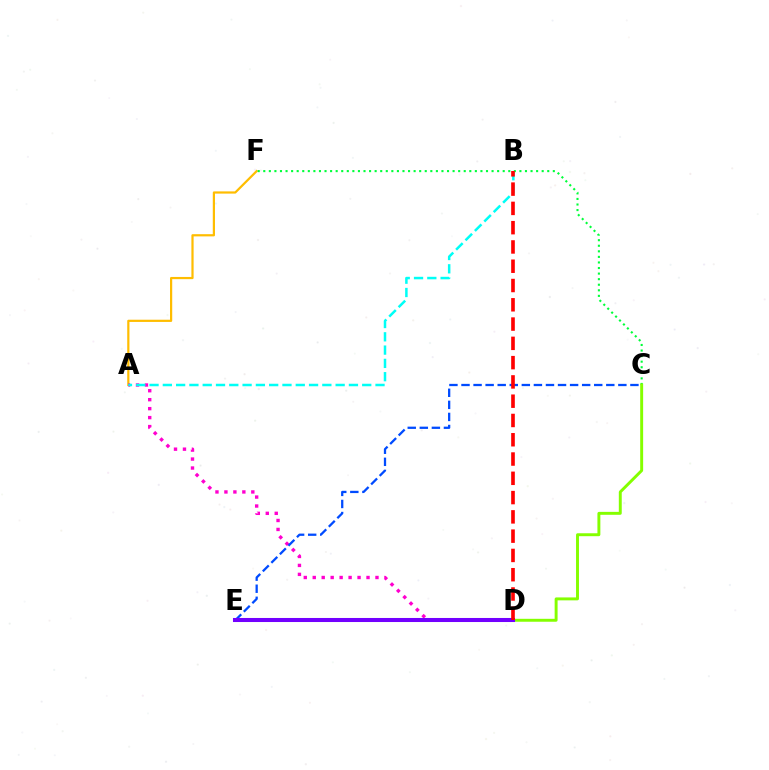{('A', 'F'): [{'color': '#ffbd00', 'line_style': 'solid', 'thickness': 1.59}], ('A', 'D'): [{'color': '#ff00cf', 'line_style': 'dotted', 'thickness': 2.44}], ('C', 'F'): [{'color': '#00ff39', 'line_style': 'dotted', 'thickness': 1.51}], ('C', 'E'): [{'color': '#004bff', 'line_style': 'dashed', 'thickness': 1.64}], ('A', 'B'): [{'color': '#00fff6', 'line_style': 'dashed', 'thickness': 1.81}], ('C', 'D'): [{'color': '#84ff00', 'line_style': 'solid', 'thickness': 2.11}], ('D', 'E'): [{'color': '#7200ff', 'line_style': 'solid', 'thickness': 2.92}], ('B', 'D'): [{'color': '#ff0000', 'line_style': 'dashed', 'thickness': 2.62}]}